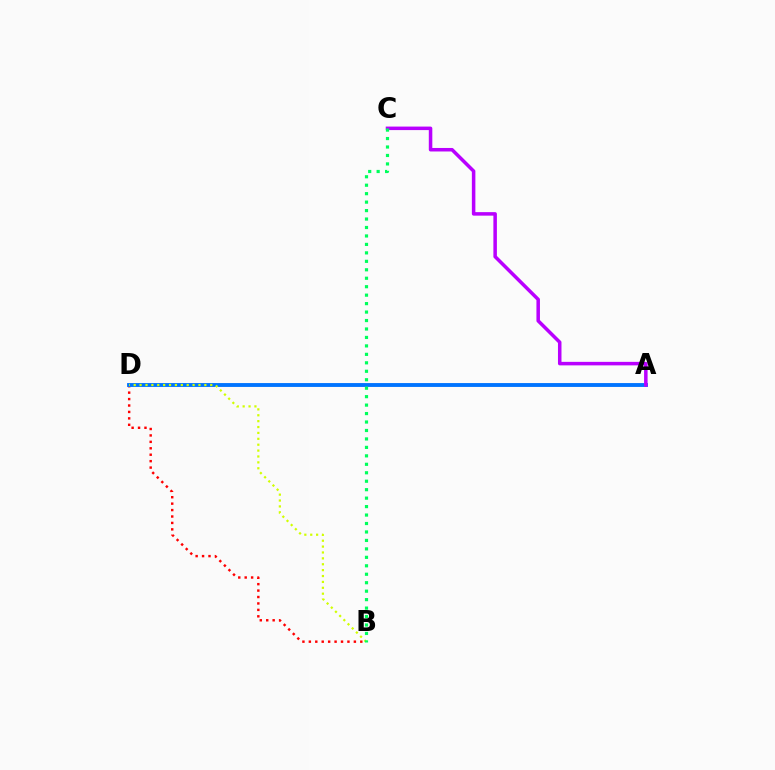{('B', 'D'): [{'color': '#ff0000', 'line_style': 'dotted', 'thickness': 1.75}, {'color': '#d1ff00', 'line_style': 'dotted', 'thickness': 1.6}], ('A', 'D'): [{'color': '#0074ff', 'line_style': 'solid', 'thickness': 2.79}], ('A', 'C'): [{'color': '#b900ff', 'line_style': 'solid', 'thickness': 2.53}], ('B', 'C'): [{'color': '#00ff5c', 'line_style': 'dotted', 'thickness': 2.3}]}